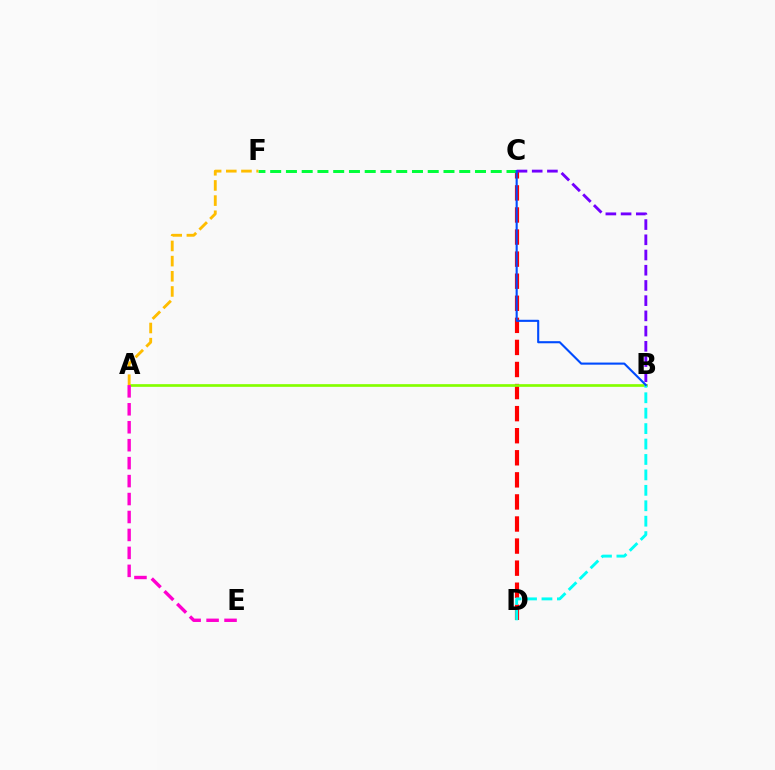{('C', 'D'): [{'color': '#ff0000', 'line_style': 'dashed', 'thickness': 3.0}], ('A', 'B'): [{'color': '#84ff00', 'line_style': 'solid', 'thickness': 1.94}], ('A', 'E'): [{'color': '#ff00cf', 'line_style': 'dashed', 'thickness': 2.44}], ('C', 'F'): [{'color': '#00ff39', 'line_style': 'dashed', 'thickness': 2.14}], ('B', 'C'): [{'color': '#7200ff', 'line_style': 'dashed', 'thickness': 2.07}, {'color': '#004bff', 'line_style': 'solid', 'thickness': 1.52}], ('B', 'D'): [{'color': '#00fff6', 'line_style': 'dashed', 'thickness': 2.1}], ('A', 'F'): [{'color': '#ffbd00', 'line_style': 'dashed', 'thickness': 2.06}]}